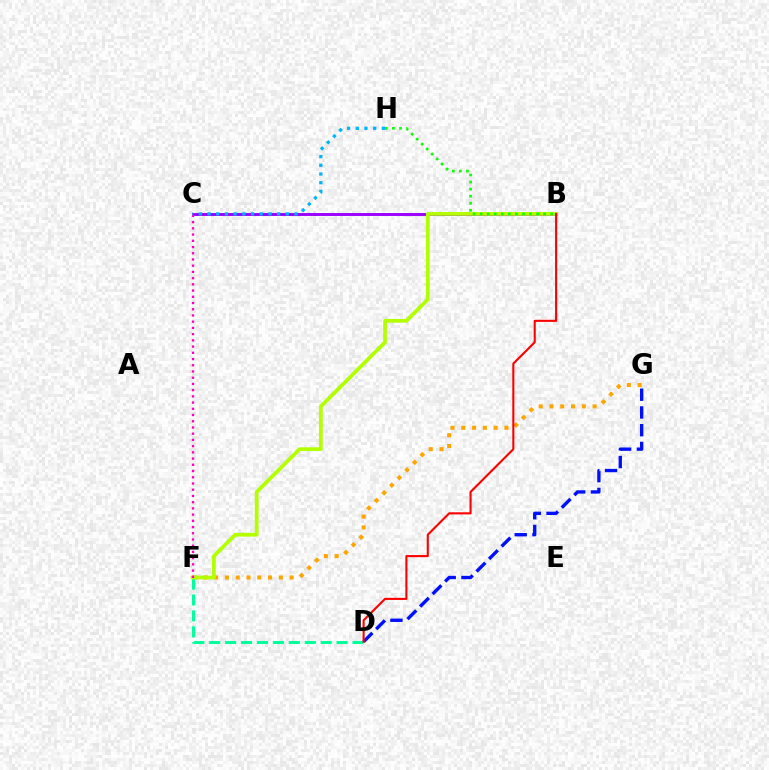{('F', 'G'): [{'color': '#ffa500', 'line_style': 'dotted', 'thickness': 2.93}], ('B', 'C'): [{'color': '#9b00ff', 'line_style': 'solid', 'thickness': 2.09}], ('D', 'F'): [{'color': '#00ff9d', 'line_style': 'dashed', 'thickness': 2.16}], ('B', 'F'): [{'color': '#b3ff00', 'line_style': 'solid', 'thickness': 2.7}], ('C', 'F'): [{'color': '#ff00bd', 'line_style': 'dotted', 'thickness': 1.69}], ('C', 'H'): [{'color': '#00b5ff', 'line_style': 'dotted', 'thickness': 2.36}], ('B', 'H'): [{'color': '#08ff00', 'line_style': 'dotted', 'thickness': 1.92}], ('D', 'G'): [{'color': '#0010ff', 'line_style': 'dashed', 'thickness': 2.41}], ('B', 'D'): [{'color': '#ff0000', 'line_style': 'solid', 'thickness': 1.51}]}